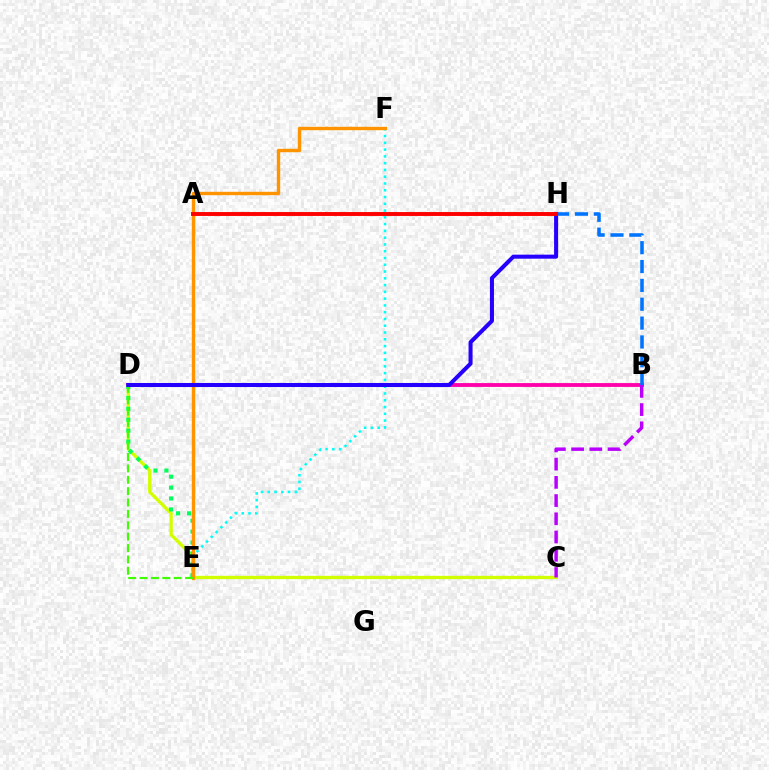{('C', 'D'): [{'color': '#d1ff00', 'line_style': 'solid', 'thickness': 2.39}], ('E', 'F'): [{'color': '#00fff6', 'line_style': 'dotted', 'thickness': 1.84}, {'color': '#ff9400', 'line_style': 'solid', 'thickness': 2.45}], ('B', 'D'): [{'color': '#ff00ac', 'line_style': 'solid', 'thickness': 2.76}], ('D', 'E'): [{'color': '#00ff5c', 'line_style': 'dotted', 'thickness': 2.96}, {'color': '#3dff00', 'line_style': 'dashed', 'thickness': 1.54}], ('B', 'H'): [{'color': '#0074ff', 'line_style': 'dashed', 'thickness': 2.56}], ('D', 'H'): [{'color': '#2500ff', 'line_style': 'solid', 'thickness': 2.91}], ('B', 'C'): [{'color': '#b900ff', 'line_style': 'dashed', 'thickness': 2.48}], ('A', 'H'): [{'color': '#ff0000', 'line_style': 'solid', 'thickness': 2.81}]}